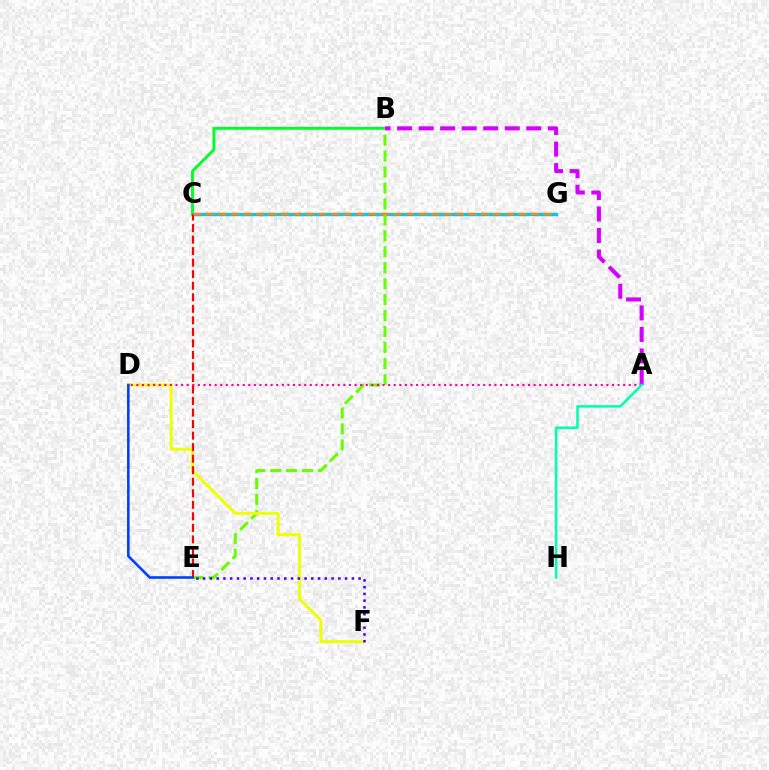{('B', 'C'): [{'color': '#00ff27', 'line_style': 'solid', 'thickness': 2.09}], ('C', 'G'): [{'color': '#00c7ff', 'line_style': 'solid', 'thickness': 2.43}, {'color': '#ff8800', 'line_style': 'dashed', 'thickness': 1.7}], ('B', 'E'): [{'color': '#66ff00', 'line_style': 'dashed', 'thickness': 2.17}], ('D', 'F'): [{'color': '#eeff00', 'line_style': 'solid', 'thickness': 2.14}], ('A', 'D'): [{'color': '#ff00a0', 'line_style': 'dotted', 'thickness': 1.52}], ('C', 'E'): [{'color': '#ff0000', 'line_style': 'dashed', 'thickness': 1.57}], ('E', 'F'): [{'color': '#4f00ff', 'line_style': 'dotted', 'thickness': 1.84}], ('A', 'B'): [{'color': '#d600ff', 'line_style': 'dashed', 'thickness': 2.92}], ('D', 'E'): [{'color': '#003fff', 'line_style': 'solid', 'thickness': 1.86}], ('A', 'H'): [{'color': '#00ffaf', 'line_style': 'solid', 'thickness': 1.85}]}